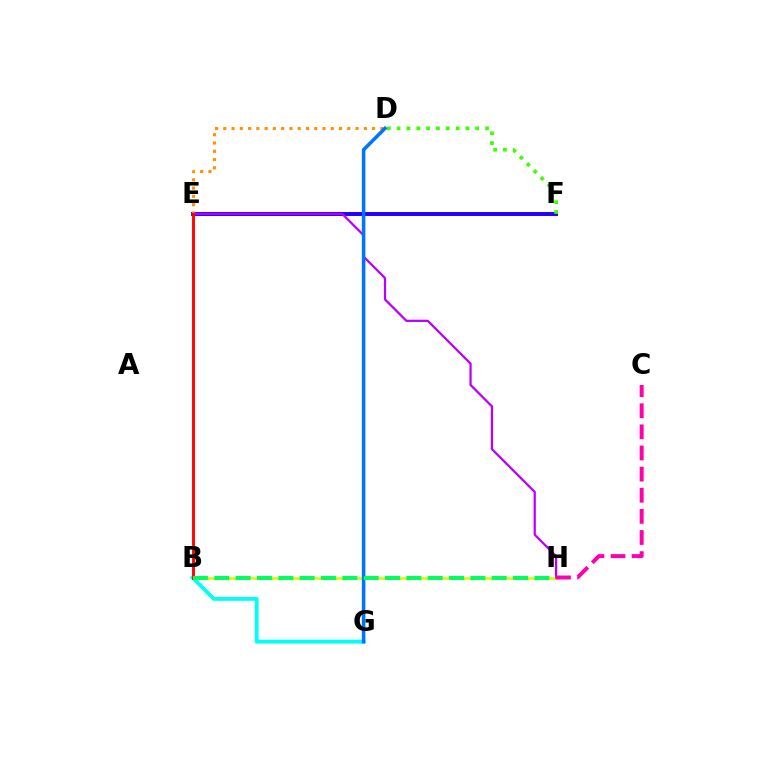{('E', 'F'): [{'color': '#2500ff', 'line_style': 'solid', 'thickness': 2.85}], ('B', 'G'): [{'color': '#00fff6', 'line_style': 'solid', 'thickness': 2.77}], ('D', 'E'): [{'color': '#ff9400', 'line_style': 'dotted', 'thickness': 2.25}], ('B', 'H'): [{'color': '#d1ff00', 'line_style': 'solid', 'thickness': 1.89}, {'color': '#00ff5c', 'line_style': 'dashed', 'thickness': 2.9}], ('E', 'H'): [{'color': '#b900ff', 'line_style': 'solid', 'thickness': 1.62}], ('D', 'F'): [{'color': '#3dff00', 'line_style': 'dotted', 'thickness': 2.67}], ('D', 'G'): [{'color': '#0074ff', 'line_style': 'solid', 'thickness': 2.56}], ('C', 'H'): [{'color': '#ff00ac', 'line_style': 'dashed', 'thickness': 2.87}], ('B', 'E'): [{'color': '#ff0000', 'line_style': 'solid', 'thickness': 2.06}]}